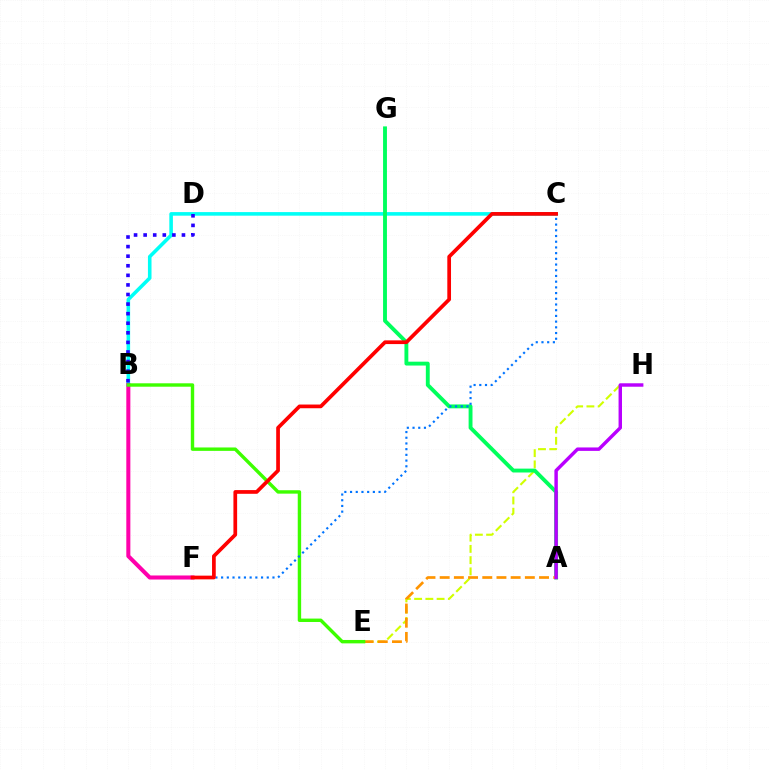{('E', 'H'): [{'color': '#d1ff00', 'line_style': 'dashed', 'thickness': 1.53}], ('B', 'C'): [{'color': '#00fff6', 'line_style': 'solid', 'thickness': 2.58}], ('B', 'F'): [{'color': '#ff00ac', 'line_style': 'solid', 'thickness': 2.91}], ('A', 'G'): [{'color': '#00ff5c', 'line_style': 'solid', 'thickness': 2.79}], ('A', 'E'): [{'color': '#ff9400', 'line_style': 'dashed', 'thickness': 1.93}], ('A', 'H'): [{'color': '#b900ff', 'line_style': 'solid', 'thickness': 2.47}], ('B', 'E'): [{'color': '#3dff00', 'line_style': 'solid', 'thickness': 2.45}], ('C', 'F'): [{'color': '#0074ff', 'line_style': 'dotted', 'thickness': 1.55}, {'color': '#ff0000', 'line_style': 'solid', 'thickness': 2.67}], ('B', 'D'): [{'color': '#2500ff', 'line_style': 'dotted', 'thickness': 2.6}]}